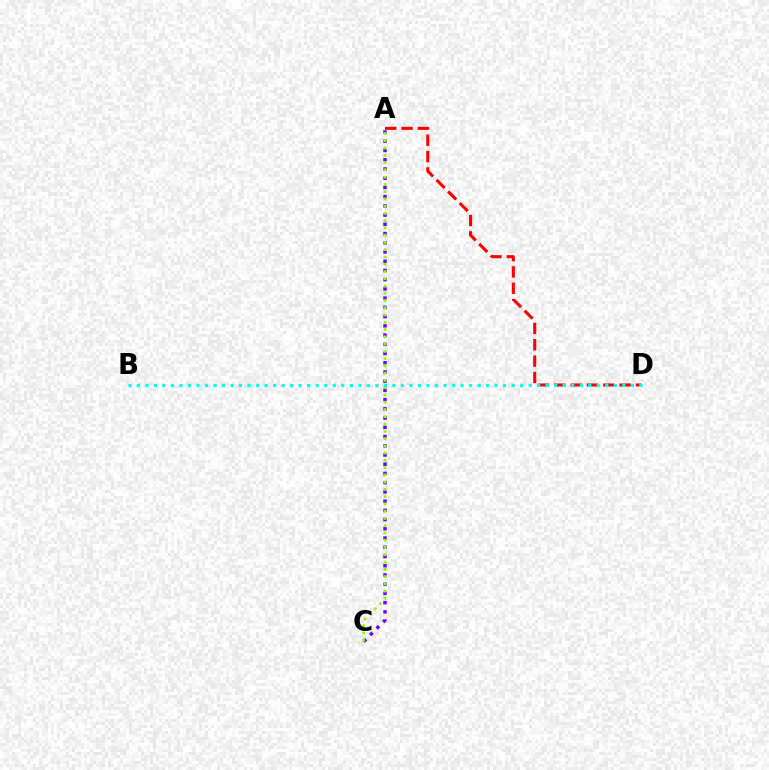{('A', 'C'): [{'color': '#7200ff', 'line_style': 'dotted', 'thickness': 2.51}, {'color': '#84ff00', 'line_style': 'dotted', 'thickness': 1.97}], ('A', 'D'): [{'color': '#ff0000', 'line_style': 'dashed', 'thickness': 2.22}], ('B', 'D'): [{'color': '#00fff6', 'line_style': 'dotted', 'thickness': 2.31}]}